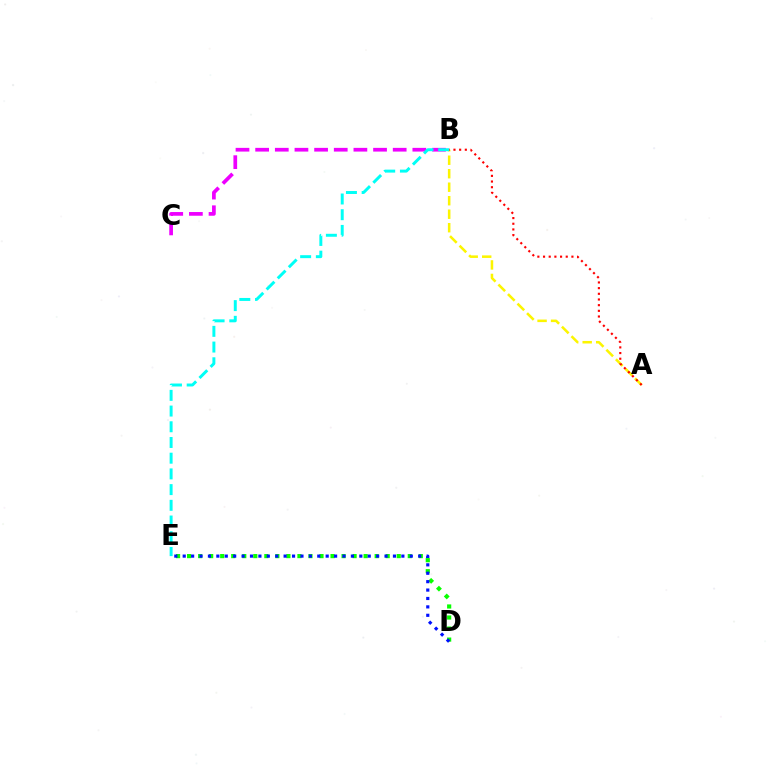{('D', 'E'): [{'color': '#08ff00', 'line_style': 'dotted', 'thickness': 3.0}, {'color': '#0010ff', 'line_style': 'dotted', 'thickness': 2.28}], ('B', 'C'): [{'color': '#ee00ff', 'line_style': 'dashed', 'thickness': 2.67}], ('A', 'B'): [{'color': '#fcf500', 'line_style': 'dashed', 'thickness': 1.83}, {'color': '#ff0000', 'line_style': 'dotted', 'thickness': 1.54}], ('B', 'E'): [{'color': '#00fff6', 'line_style': 'dashed', 'thickness': 2.13}]}